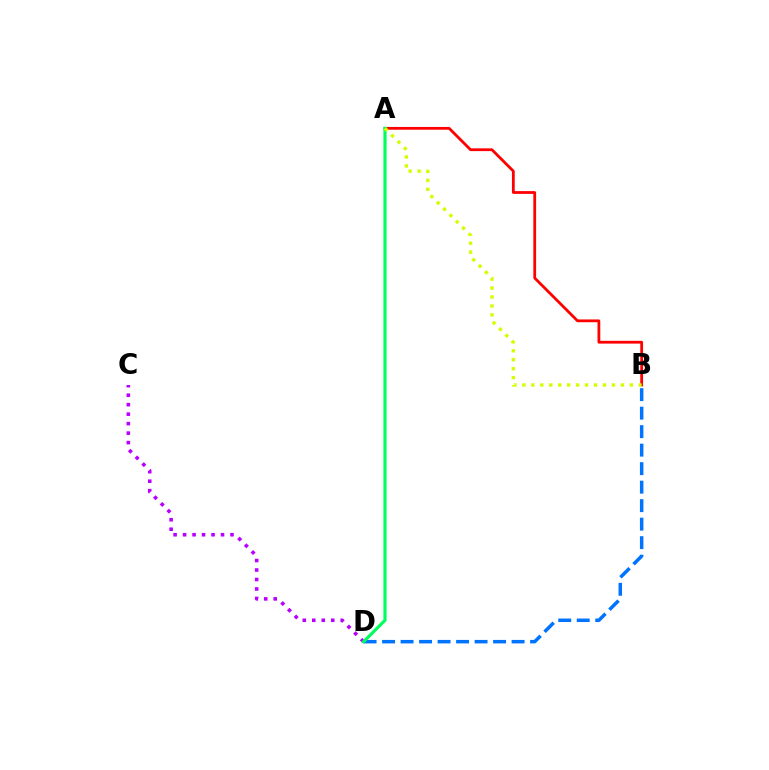{('B', 'D'): [{'color': '#0074ff', 'line_style': 'dashed', 'thickness': 2.51}], ('C', 'D'): [{'color': '#b900ff', 'line_style': 'dotted', 'thickness': 2.58}], ('A', 'B'): [{'color': '#ff0000', 'line_style': 'solid', 'thickness': 2.0}, {'color': '#d1ff00', 'line_style': 'dotted', 'thickness': 2.43}], ('A', 'D'): [{'color': '#00ff5c', 'line_style': 'solid', 'thickness': 2.27}]}